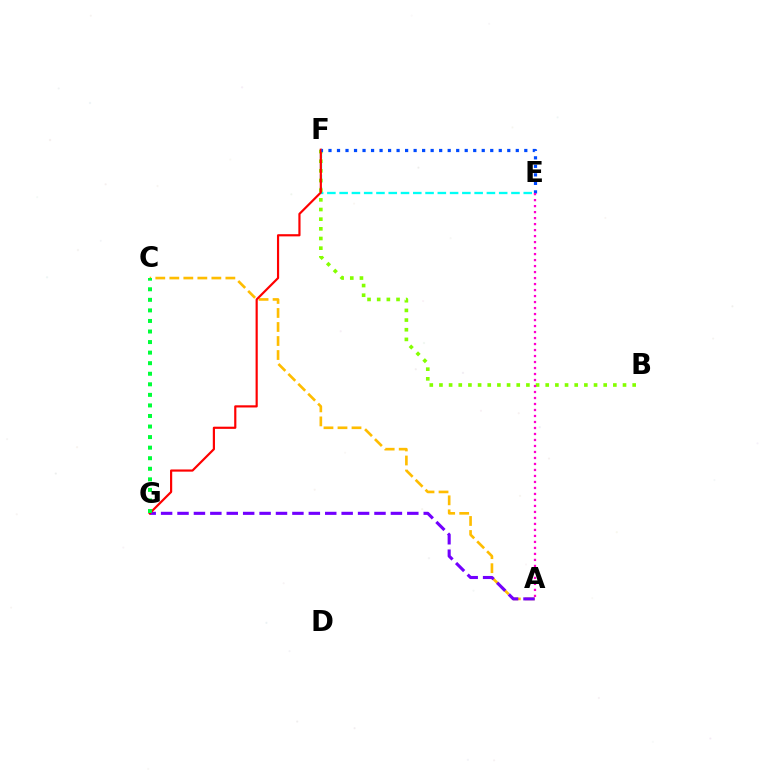{('E', 'F'): [{'color': '#00fff6', 'line_style': 'dashed', 'thickness': 1.67}, {'color': '#004bff', 'line_style': 'dotted', 'thickness': 2.31}], ('A', 'C'): [{'color': '#ffbd00', 'line_style': 'dashed', 'thickness': 1.9}], ('A', 'G'): [{'color': '#7200ff', 'line_style': 'dashed', 'thickness': 2.23}], ('B', 'F'): [{'color': '#84ff00', 'line_style': 'dotted', 'thickness': 2.63}], ('F', 'G'): [{'color': '#ff0000', 'line_style': 'solid', 'thickness': 1.57}], ('C', 'G'): [{'color': '#00ff39', 'line_style': 'dotted', 'thickness': 2.87}], ('A', 'E'): [{'color': '#ff00cf', 'line_style': 'dotted', 'thickness': 1.63}]}